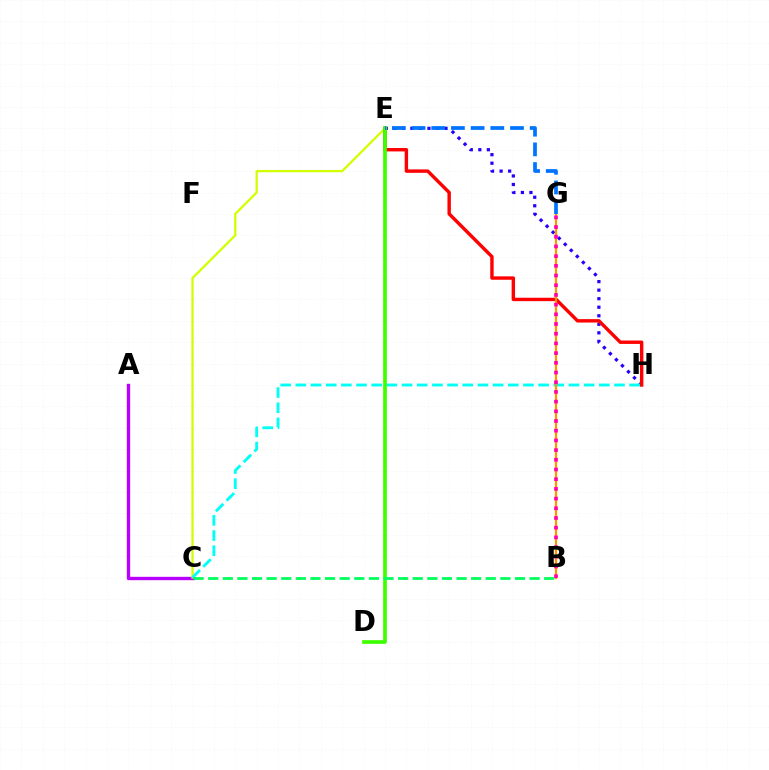{('A', 'C'): [{'color': '#b900ff', 'line_style': 'solid', 'thickness': 2.42}], ('E', 'H'): [{'color': '#2500ff', 'line_style': 'dotted', 'thickness': 2.32}, {'color': '#ff0000', 'line_style': 'solid', 'thickness': 2.45}], ('C', 'E'): [{'color': '#d1ff00', 'line_style': 'solid', 'thickness': 1.63}], ('C', 'H'): [{'color': '#00fff6', 'line_style': 'dashed', 'thickness': 2.06}], ('B', 'G'): [{'color': '#ff9400', 'line_style': 'solid', 'thickness': 1.59}, {'color': '#ff00ac', 'line_style': 'dotted', 'thickness': 2.63}], ('D', 'E'): [{'color': '#3dff00', 'line_style': 'solid', 'thickness': 2.66}], ('E', 'G'): [{'color': '#0074ff', 'line_style': 'dashed', 'thickness': 2.67}], ('B', 'C'): [{'color': '#00ff5c', 'line_style': 'dashed', 'thickness': 1.98}]}